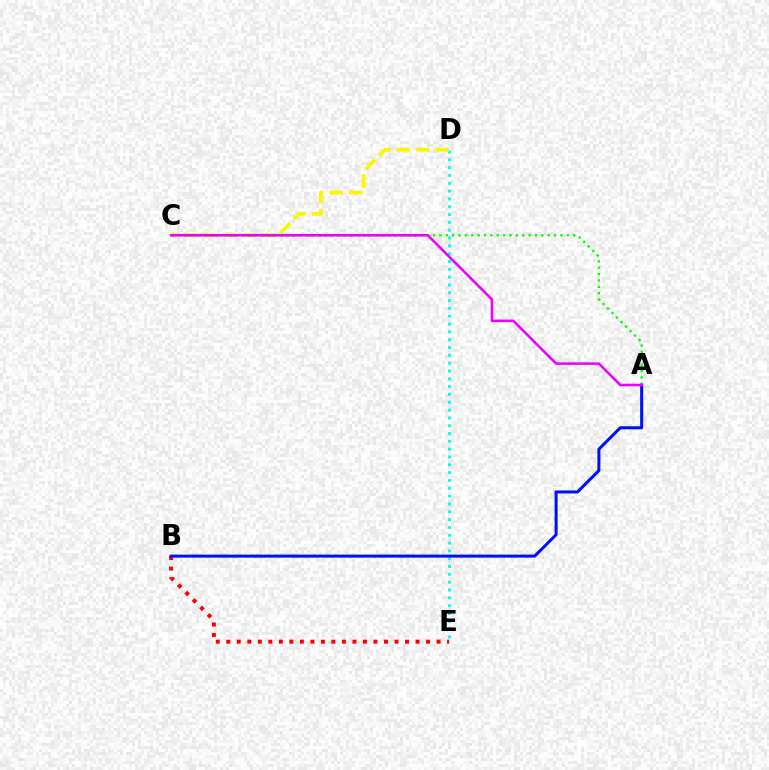{('B', 'E'): [{'color': '#ff0000', 'line_style': 'dotted', 'thickness': 2.86}], ('D', 'E'): [{'color': '#00fff6', 'line_style': 'dotted', 'thickness': 2.13}], ('C', 'D'): [{'color': '#fcf500', 'line_style': 'dashed', 'thickness': 2.65}], ('A', 'B'): [{'color': '#0010ff', 'line_style': 'solid', 'thickness': 2.18}], ('A', 'C'): [{'color': '#08ff00', 'line_style': 'dotted', 'thickness': 1.73}, {'color': '#ee00ff', 'line_style': 'solid', 'thickness': 1.84}]}